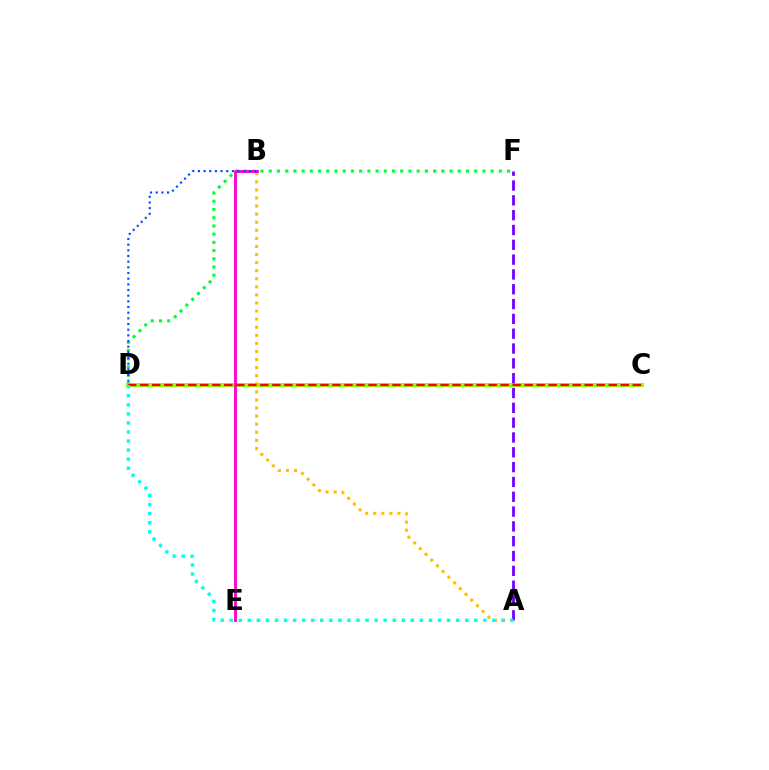{('D', 'F'): [{'color': '#00ff39', 'line_style': 'dotted', 'thickness': 2.23}], ('C', 'D'): [{'color': '#84ff00', 'line_style': 'solid', 'thickness': 2.81}, {'color': '#ff0000', 'line_style': 'dashed', 'thickness': 1.63}], ('A', 'B'): [{'color': '#ffbd00', 'line_style': 'dotted', 'thickness': 2.19}], ('B', 'E'): [{'color': '#ff00cf', 'line_style': 'solid', 'thickness': 2.06}], ('B', 'D'): [{'color': '#004bff', 'line_style': 'dotted', 'thickness': 1.54}], ('A', 'F'): [{'color': '#7200ff', 'line_style': 'dashed', 'thickness': 2.01}], ('A', 'D'): [{'color': '#00fff6', 'line_style': 'dotted', 'thickness': 2.46}]}